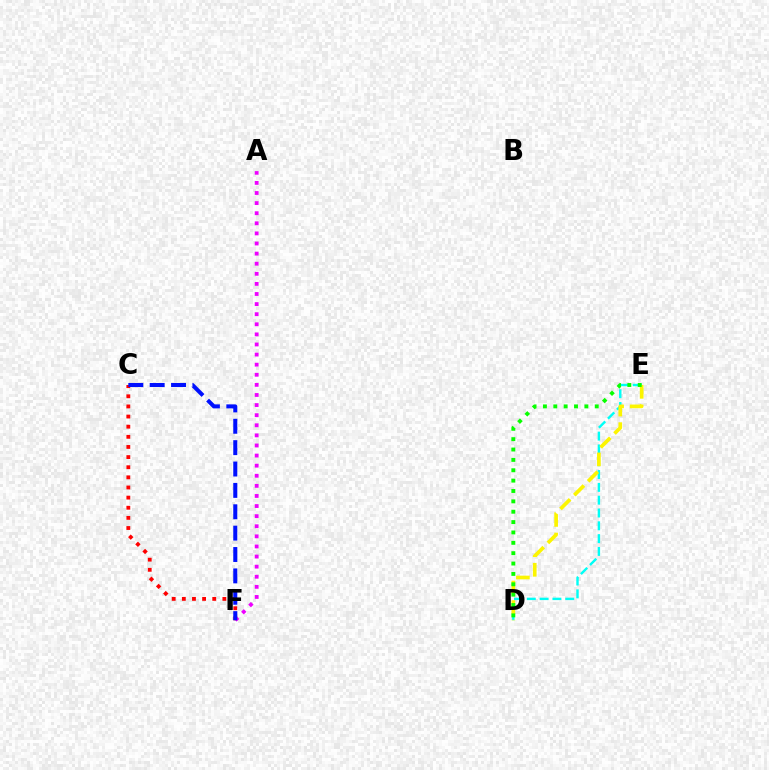{('D', 'E'): [{'color': '#00fff6', 'line_style': 'dashed', 'thickness': 1.74}, {'color': '#fcf500', 'line_style': 'dashed', 'thickness': 2.66}, {'color': '#08ff00', 'line_style': 'dotted', 'thickness': 2.82}], ('C', 'F'): [{'color': '#ff0000', 'line_style': 'dotted', 'thickness': 2.75}, {'color': '#0010ff', 'line_style': 'dashed', 'thickness': 2.9}], ('A', 'F'): [{'color': '#ee00ff', 'line_style': 'dotted', 'thickness': 2.74}]}